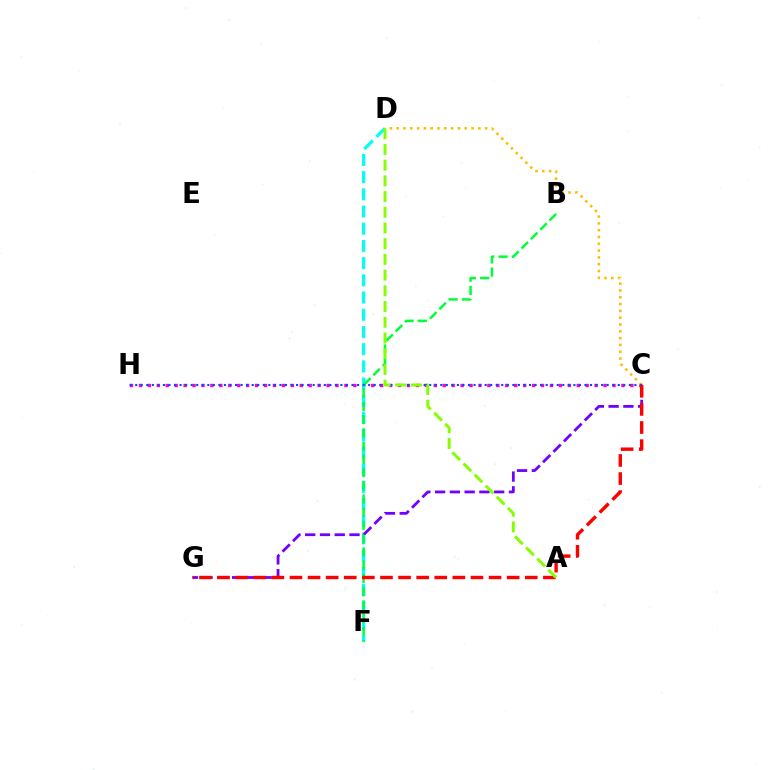{('C', 'H'): [{'color': '#ff00cf', 'line_style': 'dotted', 'thickness': 2.43}, {'color': '#004bff', 'line_style': 'dotted', 'thickness': 1.51}], ('D', 'F'): [{'color': '#00fff6', 'line_style': 'dashed', 'thickness': 2.34}], ('C', 'D'): [{'color': '#ffbd00', 'line_style': 'dotted', 'thickness': 1.85}], ('B', 'F'): [{'color': '#00ff39', 'line_style': 'dashed', 'thickness': 1.8}], ('C', 'G'): [{'color': '#7200ff', 'line_style': 'dashed', 'thickness': 2.01}, {'color': '#ff0000', 'line_style': 'dashed', 'thickness': 2.46}], ('A', 'D'): [{'color': '#84ff00', 'line_style': 'dashed', 'thickness': 2.13}]}